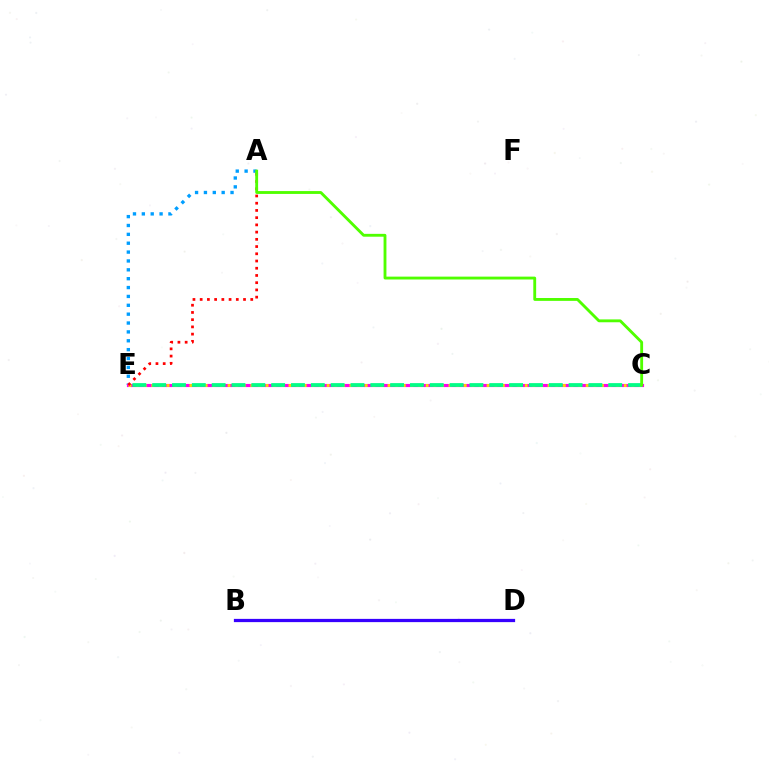{('A', 'E'): [{'color': '#009eff', 'line_style': 'dotted', 'thickness': 2.41}, {'color': '#ff0000', 'line_style': 'dotted', 'thickness': 1.96}], ('C', 'E'): [{'color': '#ff00ed', 'line_style': 'solid', 'thickness': 2.26}, {'color': '#ffd500', 'line_style': 'dotted', 'thickness': 2.07}, {'color': '#00ff86', 'line_style': 'dashed', 'thickness': 2.69}], ('B', 'D'): [{'color': '#3700ff', 'line_style': 'solid', 'thickness': 2.33}], ('A', 'C'): [{'color': '#4fff00', 'line_style': 'solid', 'thickness': 2.06}]}